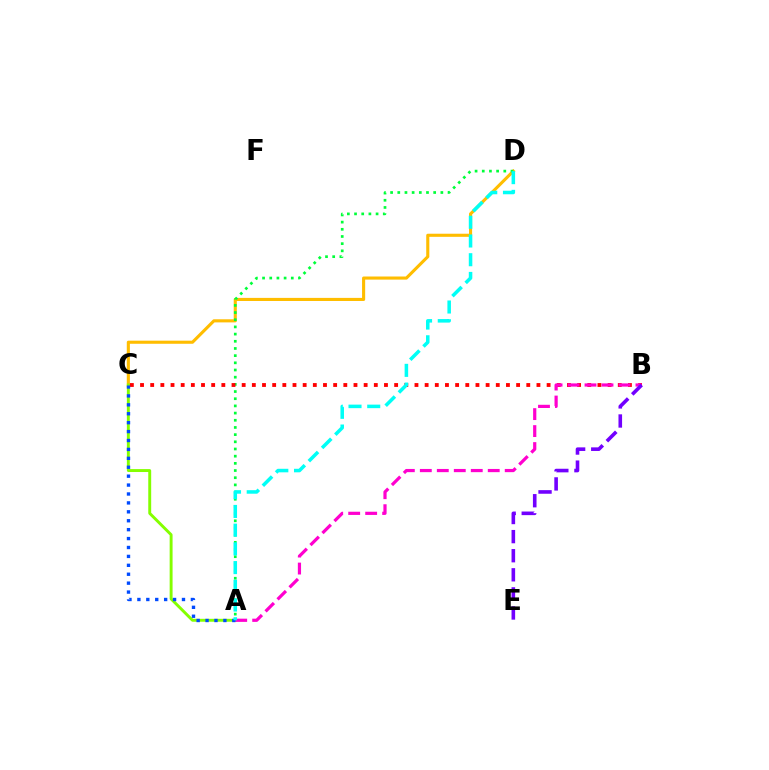{('C', 'D'): [{'color': '#ffbd00', 'line_style': 'solid', 'thickness': 2.24}], ('A', 'D'): [{'color': '#00ff39', 'line_style': 'dotted', 'thickness': 1.95}, {'color': '#00fff6', 'line_style': 'dashed', 'thickness': 2.54}], ('A', 'C'): [{'color': '#84ff00', 'line_style': 'solid', 'thickness': 2.1}, {'color': '#004bff', 'line_style': 'dotted', 'thickness': 2.42}], ('B', 'C'): [{'color': '#ff0000', 'line_style': 'dotted', 'thickness': 2.76}], ('A', 'B'): [{'color': '#ff00cf', 'line_style': 'dashed', 'thickness': 2.31}], ('B', 'E'): [{'color': '#7200ff', 'line_style': 'dashed', 'thickness': 2.59}]}